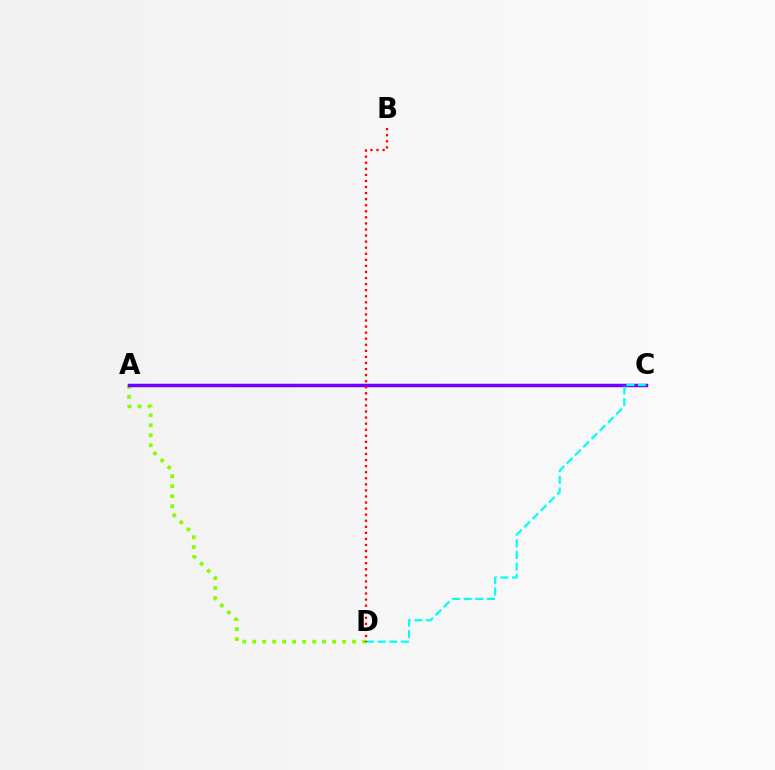{('A', 'D'): [{'color': '#84ff00', 'line_style': 'dotted', 'thickness': 2.71}], ('A', 'C'): [{'color': '#7200ff', 'line_style': 'solid', 'thickness': 2.51}], ('C', 'D'): [{'color': '#00fff6', 'line_style': 'dashed', 'thickness': 1.58}], ('B', 'D'): [{'color': '#ff0000', 'line_style': 'dotted', 'thickness': 1.65}]}